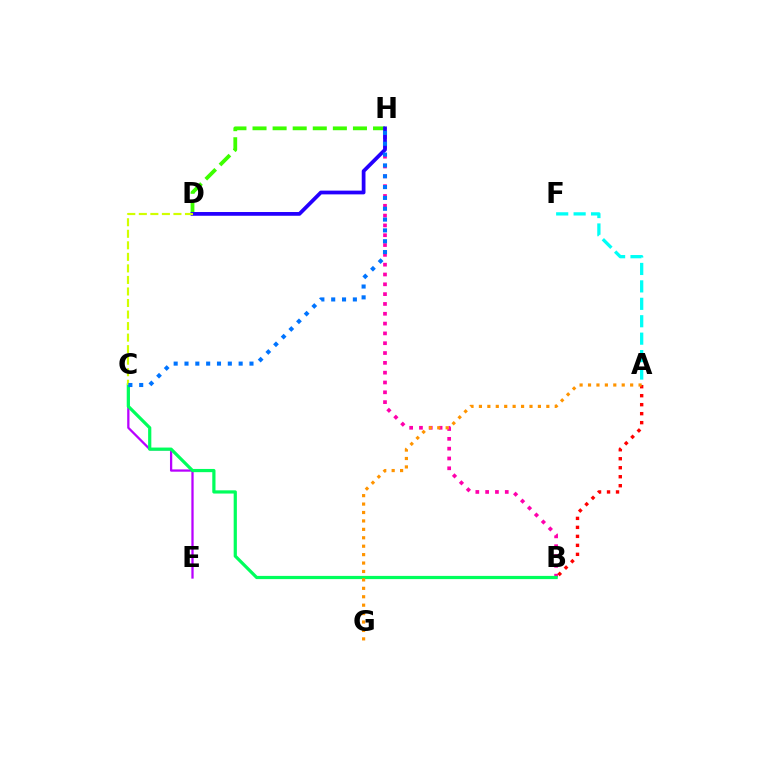{('B', 'H'): [{'color': '#ff00ac', 'line_style': 'dotted', 'thickness': 2.67}], ('C', 'E'): [{'color': '#b900ff', 'line_style': 'solid', 'thickness': 1.64}], ('A', 'B'): [{'color': '#ff0000', 'line_style': 'dotted', 'thickness': 2.44}], ('D', 'H'): [{'color': '#3dff00', 'line_style': 'dashed', 'thickness': 2.73}, {'color': '#2500ff', 'line_style': 'solid', 'thickness': 2.7}], ('B', 'C'): [{'color': '#00ff5c', 'line_style': 'solid', 'thickness': 2.31}], ('C', 'D'): [{'color': '#d1ff00', 'line_style': 'dashed', 'thickness': 1.57}], ('A', 'F'): [{'color': '#00fff6', 'line_style': 'dashed', 'thickness': 2.37}], ('A', 'G'): [{'color': '#ff9400', 'line_style': 'dotted', 'thickness': 2.29}], ('C', 'H'): [{'color': '#0074ff', 'line_style': 'dotted', 'thickness': 2.94}]}